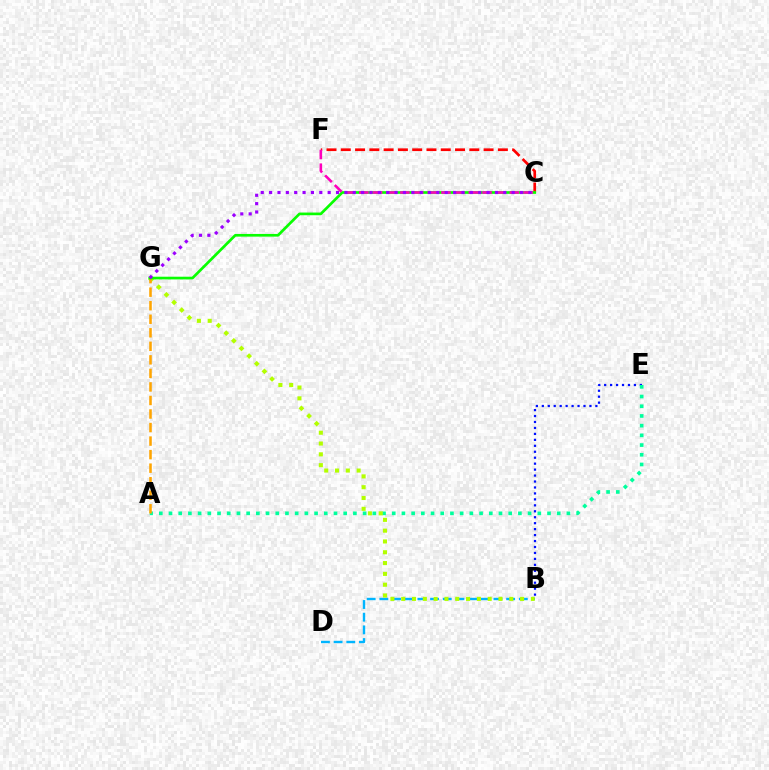{('B', 'E'): [{'color': '#0010ff', 'line_style': 'dotted', 'thickness': 1.62}], ('A', 'E'): [{'color': '#00ff9d', 'line_style': 'dotted', 'thickness': 2.64}], ('B', 'D'): [{'color': '#00b5ff', 'line_style': 'dashed', 'thickness': 1.72}], ('B', 'G'): [{'color': '#b3ff00', 'line_style': 'dotted', 'thickness': 2.94}], ('C', 'F'): [{'color': '#ff0000', 'line_style': 'dashed', 'thickness': 1.94}, {'color': '#ff00bd', 'line_style': 'dashed', 'thickness': 1.86}], ('A', 'G'): [{'color': '#ffa500', 'line_style': 'dashed', 'thickness': 1.84}], ('C', 'G'): [{'color': '#08ff00', 'line_style': 'solid', 'thickness': 1.93}, {'color': '#9b00ff', 'line_style': 'dotted', 'thickness': 2.27}]}